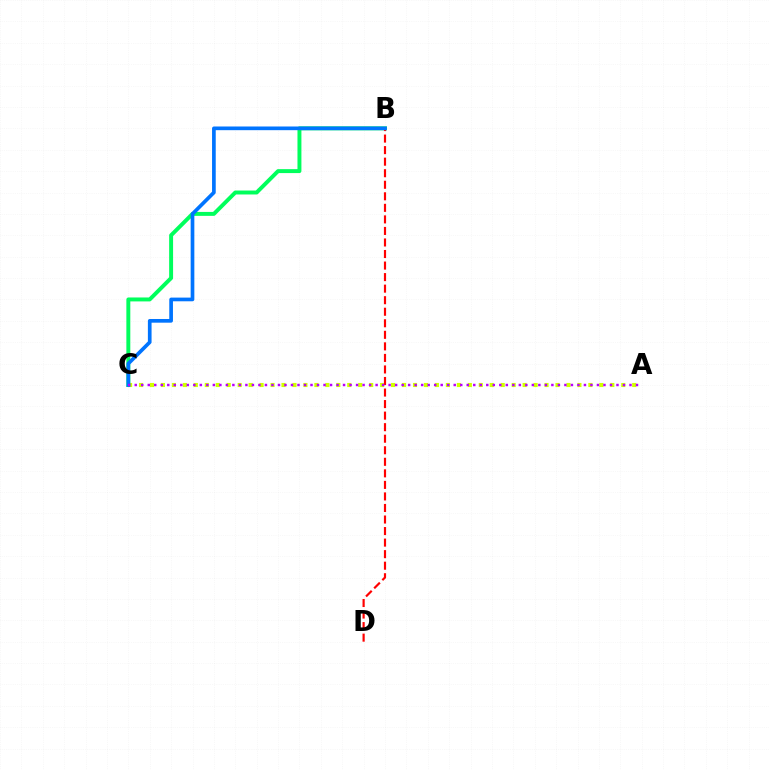{('A', 'C'): [{'color': '#d1ff00', 'line_style': 'dotted', 'thickness': 2.98}, {'color': '#b900ff', 'line_style': 'dotted', 'thickness': 1.77}], ('B', 'C'): [{'color': '#00ff5c', 'line_style': 'solid', 'thickness': 2.84}, {'color': '#0074ff', 'line_style': 'solid', 'thickness': 2.65}], ('B', 'D'): [{'color': '#ff0000', 'line_style': 'dashed', 'thickness': 1.57}]}